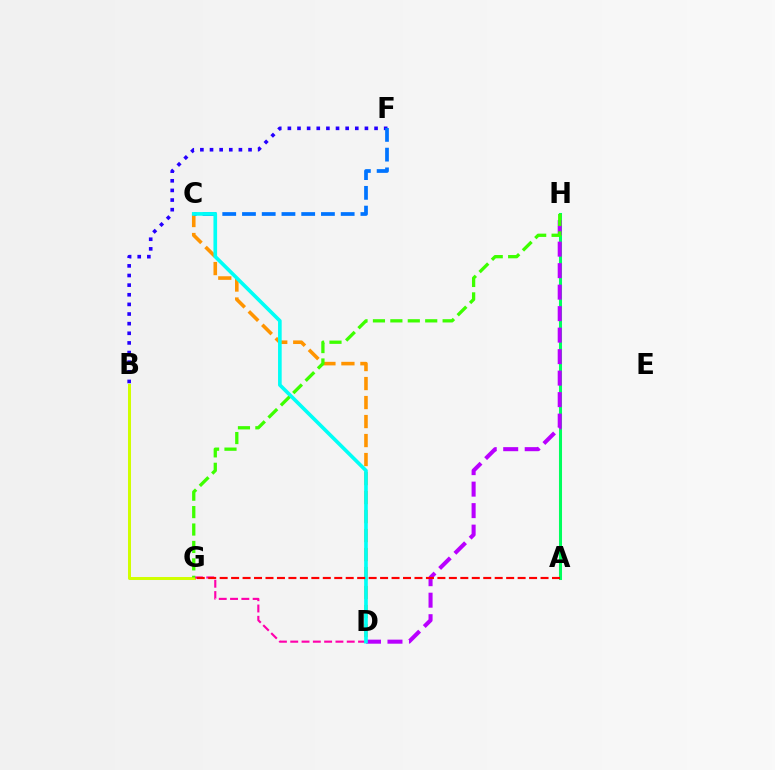{('B', 'F'): [{'color': '#2500ff', 'line_style': 'dotted', 'thickness': 2.62}], ('B', 'G'): [{'color': '#d1ff00', 'line_style': 'solid', 'thickness': 2.16}], ('D', 'G'): [{'color': '#ff00ac', 'line_style': 'dashed', 'thickness': 1.54}], ('A', 'H'): [{'color': '#00ff5c', 'line_style': 'solid', 'thickness': 2.19}], ('C', 'D'): [{'color': '#ff9400', 'line_style': 'dashed', 'thickness': 2.58}, {'color': '#00fff6', 'line_style': 'solid', 'thickness': 2.62}], ('D', 'H'): [{'color': '#b900ff', 'line_style': 'dashed', 'thickness': 2.92}], ('C', 'F'): [{'color': '#0074ff', 'line_style': 'dashed', 'thickness': 2.68}], ('G', 'H'): [{'color': '#3dff00', 'line_style': 'dashed', 'thickness': 2.37}], ('A', 'G'): [{'color': '#ff0000', 'line_style': 'dashed', 'thickness': 1.56}]}